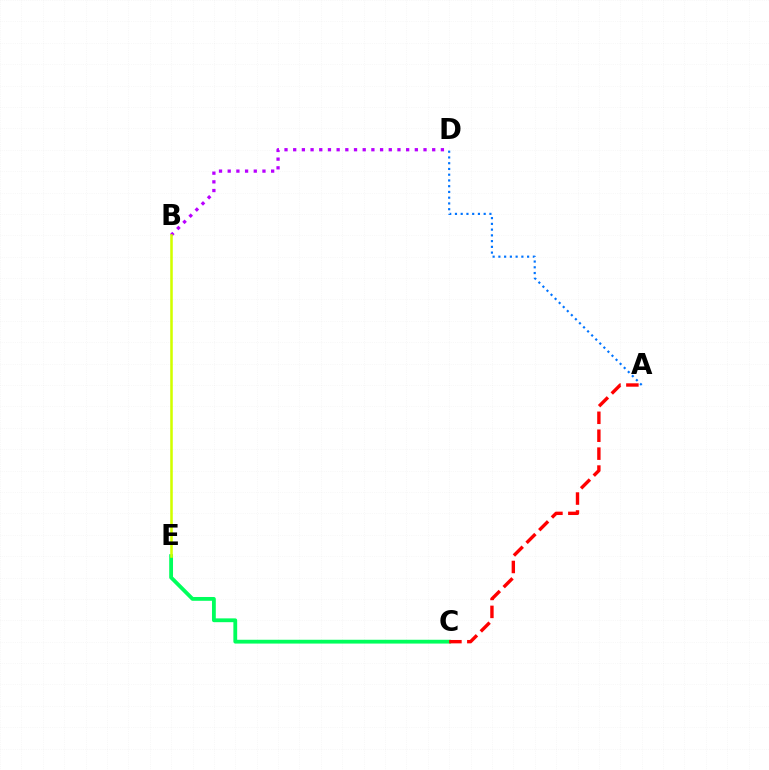{('B', 'D'): [{'color': '#b900ff', 'line_style': 'dotted', 'thickness': 2.36}], ('C', 'E'): [{'color': '#00ff5c', 'line_style': 'solid', 'thickness': 2.74}], ('A', 'C'): [{'color': '#ff0000', 'line_style': 'dashed', 'thickness': 2.43}], ('A', 'D'): [{'color': '#0074ff', 'line_style': 'dotted', 'thickness': 1.56}], ('B', 'E'): [{'color': '#d1ff00', 'line_style': 'solid', 'thickness': 1.85}]}